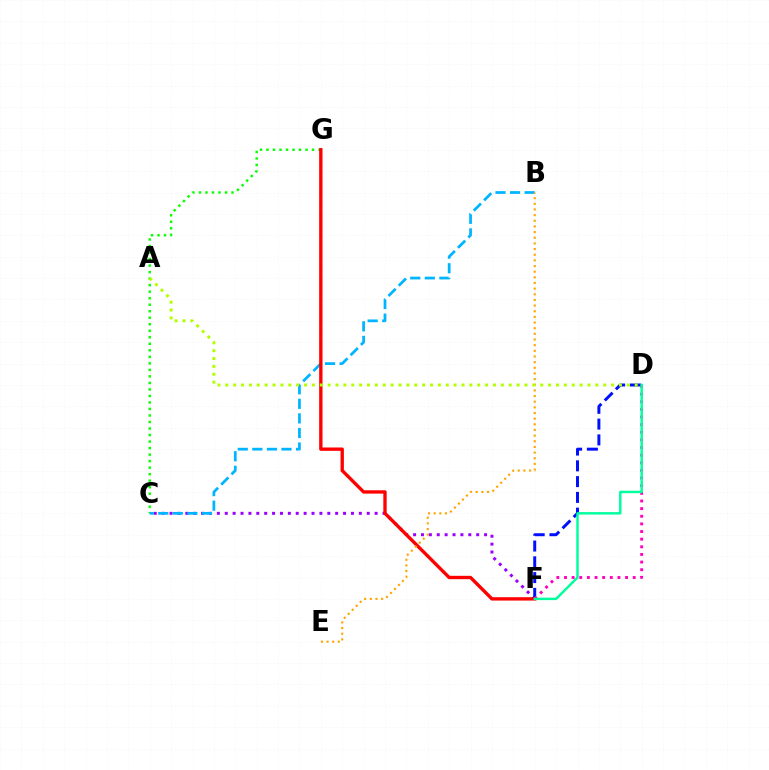{('C', 'F'): [{'color': '#9b00ff', 'line_style': 'dotted', 'thickness': 2.14}], ('C', 'G'): [{'color': '#08ff00', 'line_style': 'dotted', 'thickness': 1.77}], ('D', 'F'): [{'color': '#0010ff', 'line_style': 'dashed', 'thickness': 2.14}, {'color': '#ff00bd', 'line_style': 'dotted', 'thickness': 2.07}, {'color': '#00ff9d', 'line_style': 'solid', 'thickness': 1.77}], ('B', 'C'): [{'color': '#00b5ff', 'line_style': 'dashed', 'thickness': 1.98}], ('F', 'G'): [{'color': '#ff0000', 'line_style': 'solid', 'thickness': 2.41}], ('B', 'E'): [{'color': '#ffa500', 'line_style': 'dotted', 'thickness': 1.54}], ('A', 'D'): [{'color': '#b3ff00', 'line_style': 'dotted', 'thickness': 2.14}]}